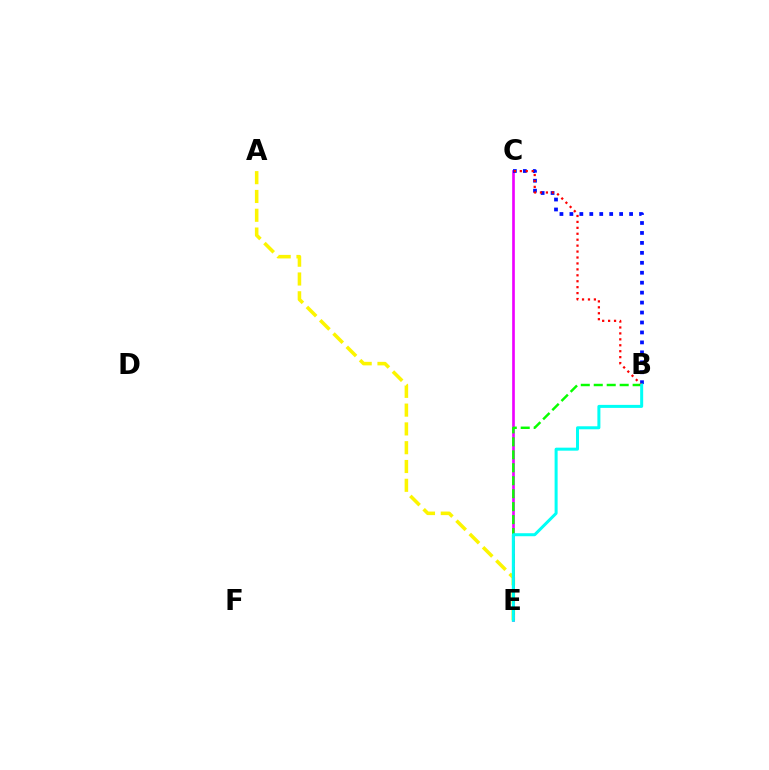{('A', 'E'): [{'color': '#fcf500', 'line_style': 'dashed', 'thickness': 2.55}], ('C', 'E'): [{'color': '#ee00ff', 'line_style': 'solid', 'thickness': 1.92}], ('B', 'E'): [{'color': '#08ff00', 'line_style': 'dashed', 'thickness': 1.76}, {'color': '#00fff6', 'line_style': 'solid', 'thickness': 2.17}], ('B', 'C'): [{'color': '#0010ff', 'line_style': 'dotted', 'thickness': 2.7}, {'color': '#ff0000', 'line_style': 'dotted', 'thickness': 1.61}]}